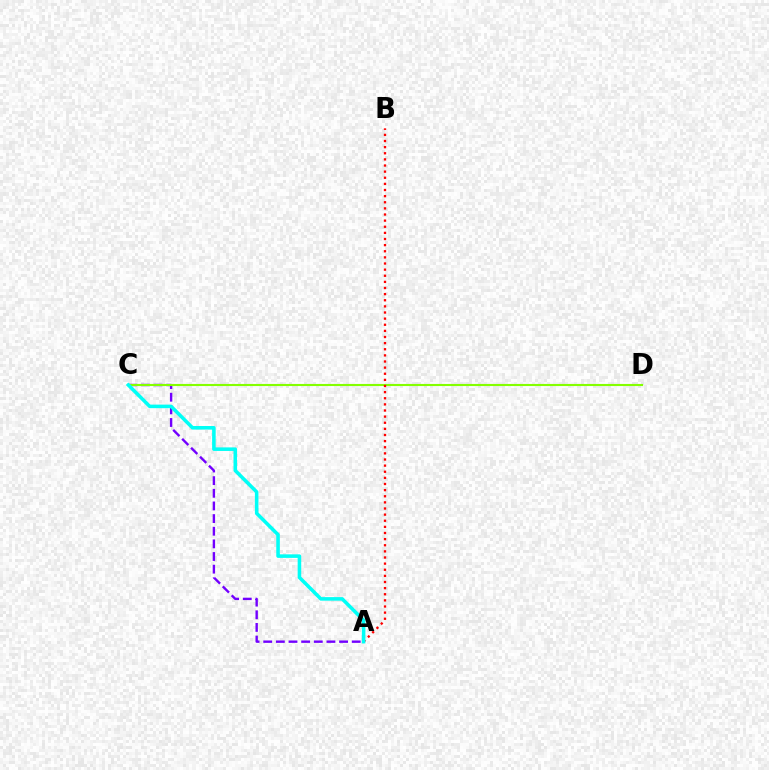{('A', 'C'): [{'color': '#7200ff', 'line_style': 'dashed', 'thickness': 1.72}, {'color': '#00fff6', 'line_style': 'solid', 'thickness': 2.56}], ('C', 'D'): [{'color': '#84ff00', 'line_style': 'solid', 'thickness': 1.53}], ('A', 'B'): [{'color': '#ff0000', 'line_style': 'dotted', 'thickness': 1.66}]}